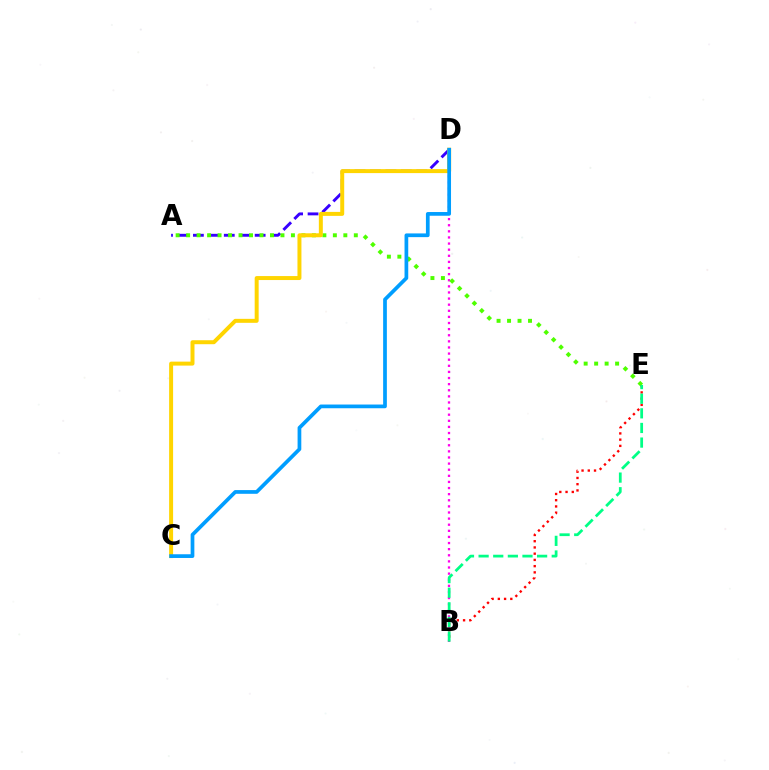{('B', 'D'): [{'color': '#ff00ed', 'line_style': 'dotted', 'thickness': 1.66}], ('A', 'D'): [{'color': '#3700ff', 'line_style': 'dashed', 'thickness': 2.1}], ('A', 'E'): [{'color': '#4fff00', 'line_style': 'dotted', 'thickness': 2.85}], ('B', 'E'): [{'color': '#ff0000', 'line_style': 'dotted', 'thickness': 1.69}, {'color': '#00ff86', 'line_style': 'dashed', 'thickness': 1.99}], ('C', 'D'): [{'color': '#ffd500', 'line_style': 'solid', 'thickness': 2.86}, {'color': '#009eff', 'line_style': 'solid', 'thickness': 2.68}]}